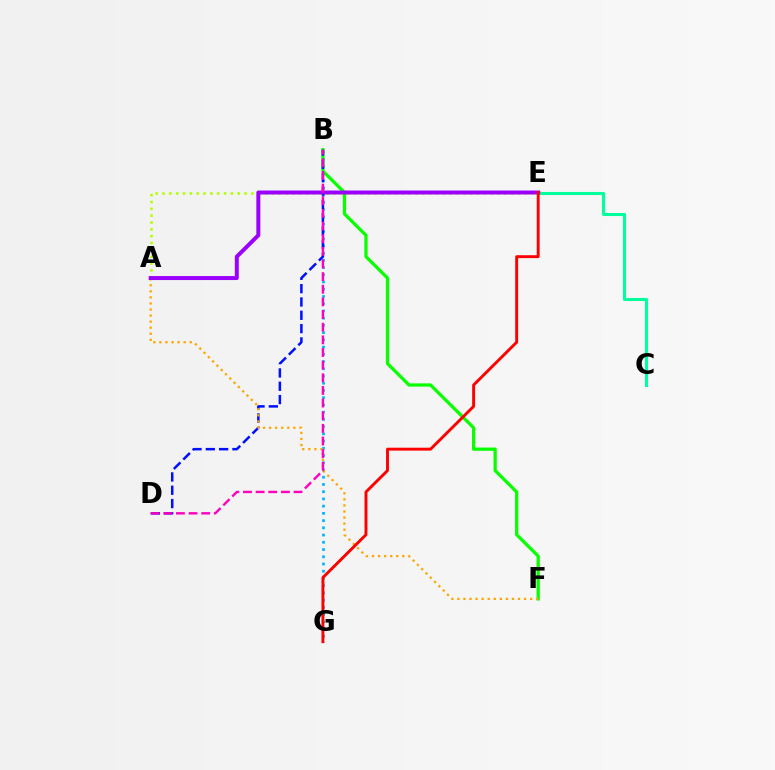{('B', 'G'): [{'color': '#00b5ff', 'line_style': 'dotted', 'thickness': 1.96}], ('B', 'F'): [{'color': '#08ff00', 'line_style': 'solid', 'thickness': 2.34}], ('B', 'D'): [{'color': '#0010ff', 'line_style': 'dashed', 'thickness': 1.81}, {'color': '#ff00bd', 'line_style': 'dashed', 'thickness': 1.72}], ('A', 'F'): [{'color': '#ffa500', 'line_style': 'dotted', 'thickness': 1.65}], ('C', 'E'): [{'color': '#00ff9d', 'line_style': 'solid', 'thickness': 2.22}], ('A', 'E'): [{'color': '#b3ff00', 'line_style': 'dotted', 'thickness': 1.86}, {'color': '#9b00ff', 'line_style': 'solid', 'thickness': 2.86}], ('E', 'G'): [{'color': '#ff0000', 'line_style': 'solid', 'thickness': 2.1}]}